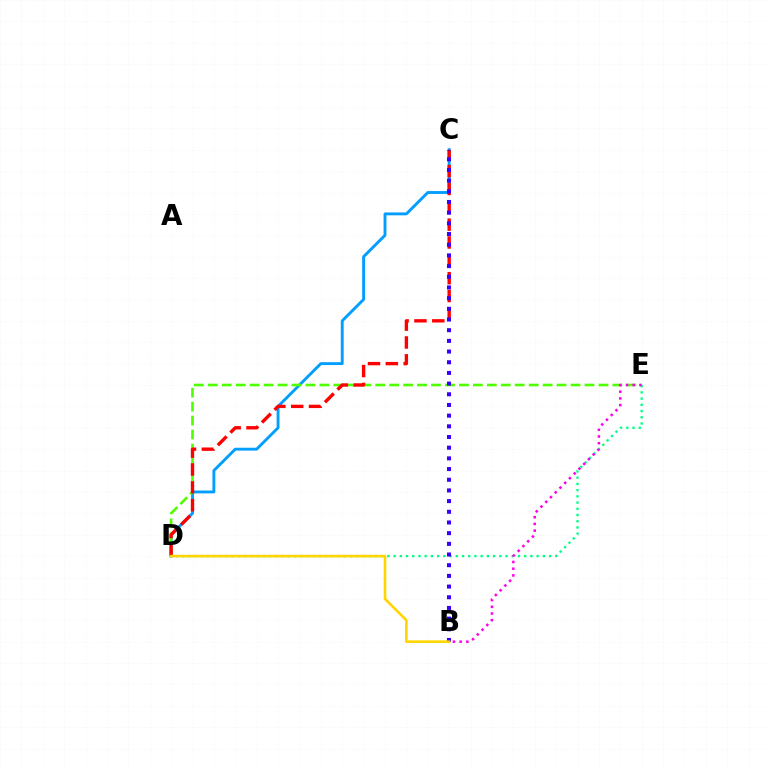{('D', 'E'): [{'color': '#00ff86', 'line_style': 'dotted', 'thickness': 1.69}, {'color': '#4fff00', 'line_style': 'dashed', 'thickness': 1.9}], ('C', 'D'): [{'color': '#009eff', 'line_style': 'solid', 'thickness': 2.07}, {'color': '#ff0000', 'line_style': 'dashed', 'thickness': 2.42}], ('B', 'C'): [{'color': '#3700ff', 'line_style': 'dotted', 'thickness': 2.9}], ('B', 'E'): [{'color': '#ff00ed', 'line_style': 'dotted', 'thickness': 1.82}], ('B', 'D'): [{'color': '#ffd500', 'line_style': 'solid', 'thickness': 1.88}]}